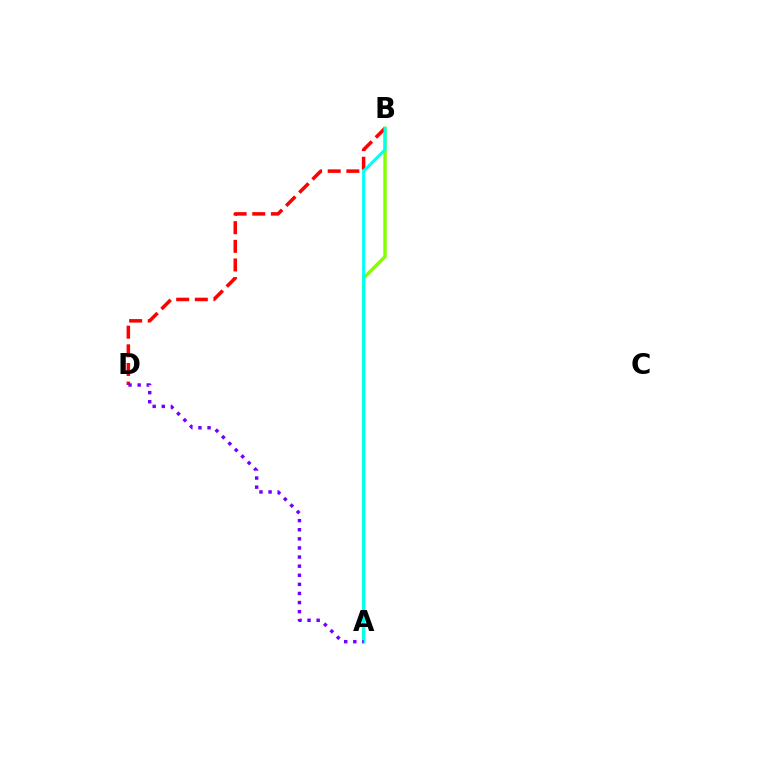{('A', 'B'): [{'color': '#84ff00', 'line_style': 'solid', 'thickness': 2.48}, {'color': '#00fff6', 'line_style': 'solid', 'thickness': 2.16}], ('B', 'D'): [{'color': '#ff0000', 'line_style': 'dashed', 'thickness': 2.53}], ('A', 'D'): [{'color': '#7200ff', 'line_style': 'dotted', 'thickness': 2.47}]}